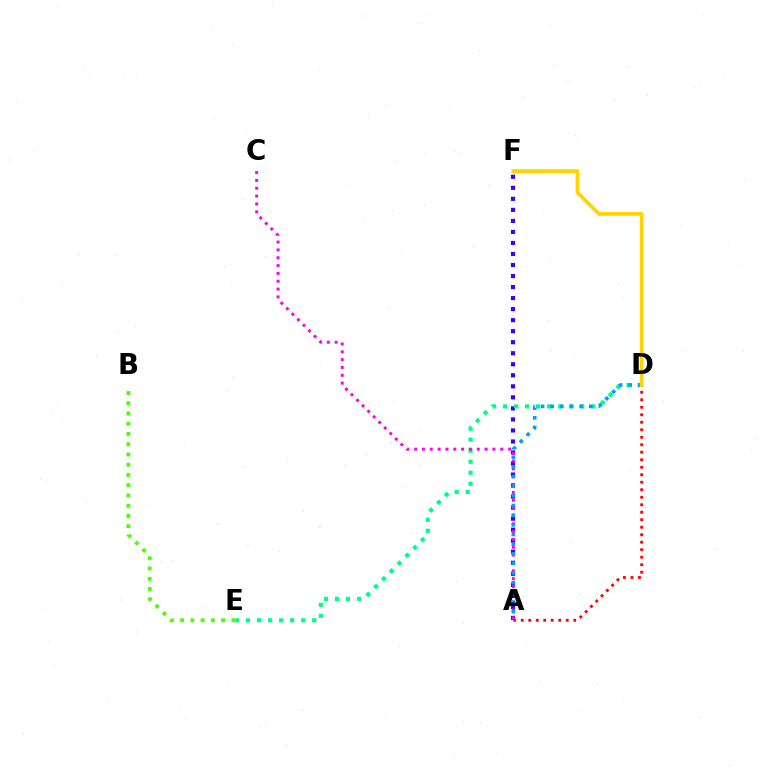{('A', 'F'): [{'color': '#3700ff', 'line_style': 'dotted', 'thickness': 3.0}], ('D', 'E'): [{'color': '#00ff86', 'line_style': 'dotted', 'thickness': 3.0}], ('B', 'E'): [{'color': '#4fff00', 'line_style': 'dotted', 'thickness': 2.78}], ('A', 'C'): [{'color': '#ff00ed', 'line_style': 'dotted', 'thickness': 2.13}], ('A', 'D'): [{'color': '#ff0000', 'line_style': 'dotted', 'thickness': 2.04}, {'color': '#009eff', 'line_style': 'dotted', 'thickness': 2.62}], ('D', 'F'): [{'color': '#ffd500', 'line_style': 'solid', 'thickness': 2.7}]}